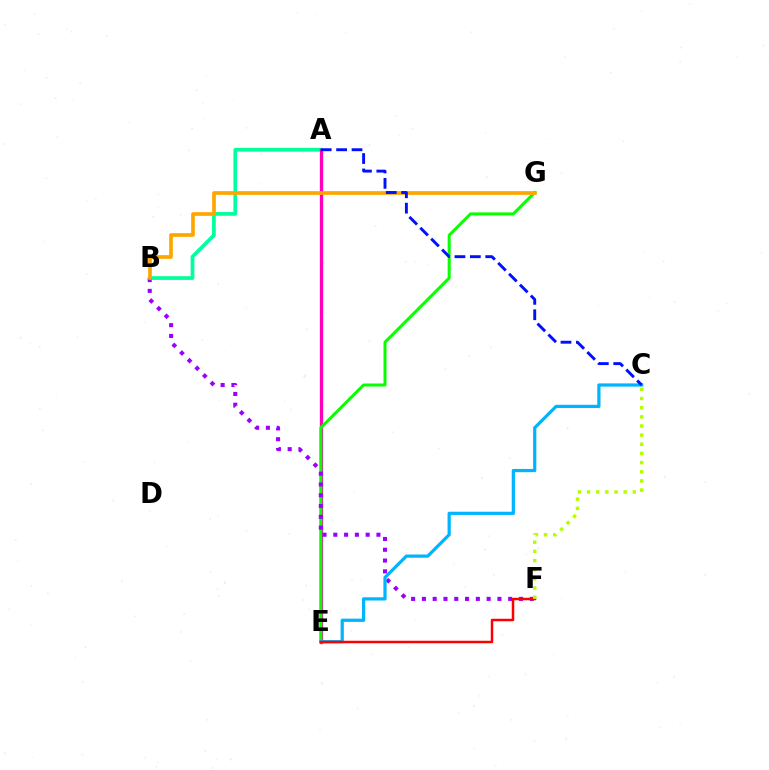{('A', 'B'): [{'color': '#00ff9d', 'line_style': 'solid', 'thickness': 2.68}], ('A', 'E'): [{'color': '#ff00bd', 'line_style': 'solid', 'thickness': 2.38}], ('E', 'G'): [{'color': '#08ff00', 'line_style': 'solid', 'thickness': 2.17}], ('B', 'F'): [{'color': '#9b00ff', 'line_style': 'dotted', 'thickness': 2.93}], ('C', 'E'): [{'color': '#00b5ff', 'line_style': 'solid', 'thickness': 2.33}], ('E', 'F'): [{'color': '#ff0000', 'line_style': 'solid', 'thickness': 1.8}], ('C', 'F'): [{'color': '#b3ff00', 'line_style': 'dotted', 'thickness': 2.49}], ('B', 'G'): [{'color': '#ffa500', 'line_style': 'solid', 'thickness': 2.65}], ('A', 'C'): [{'color': '#0010ff', 'line_style': 'dashed', 'thickness': 2.09}]}